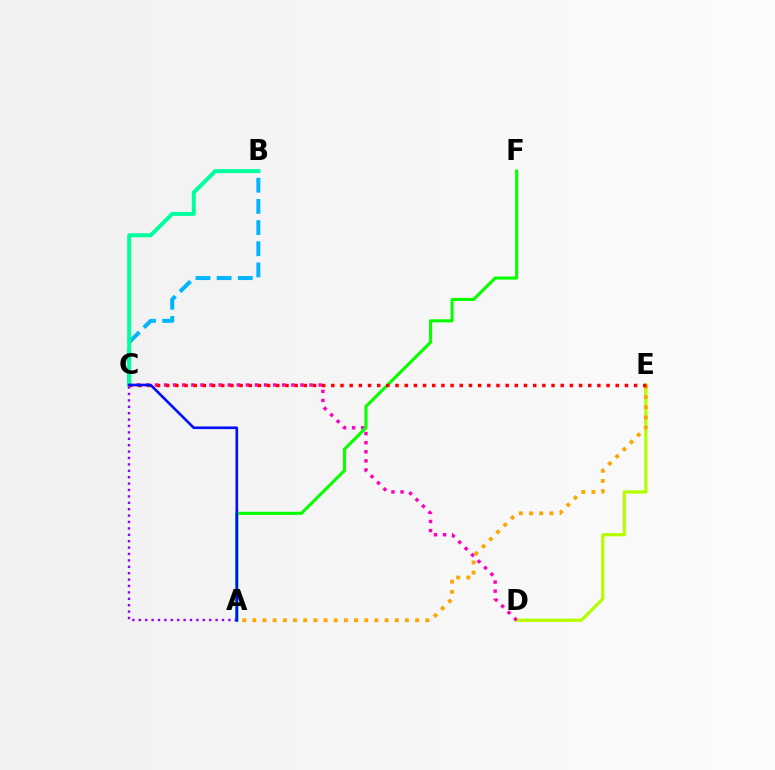{('D', 'E'): [{'color': '#b3ff00', 'line_style': 'solid', 'thickness': 2.31}], ('C', 'D'): [{'color': '#ff00bd', 'line_style': 'dotted', 'thickness': 2.47}], ('B', 'C'): [{'color': '#00b5ff', 'line_style': 'dashed', 'thickness': 2.88}, {'color': '#00ff9d', 'line_style': 'solid', 'thickness': 2.87}], ('A', 'E'): [{'color': '#ffa500', 'line_style': 'dotted', 'thickness': 2.76}], ('A', 'F'): [{'color': '#08ff00', 'line_style': 'solid', 'thickness': 2.23}], ('A', 'C'): [{'color': '#9b00ff', 'line_style': 'dotted', 'thickness': 1.74}, {'color': '#0010ff', 'line_style': 'solid', 'thickness': 1.9}], ('C', 'E'): [{'color': '#ff0000', 'line_style': 'dotted', 'thickness': 2.49}]}